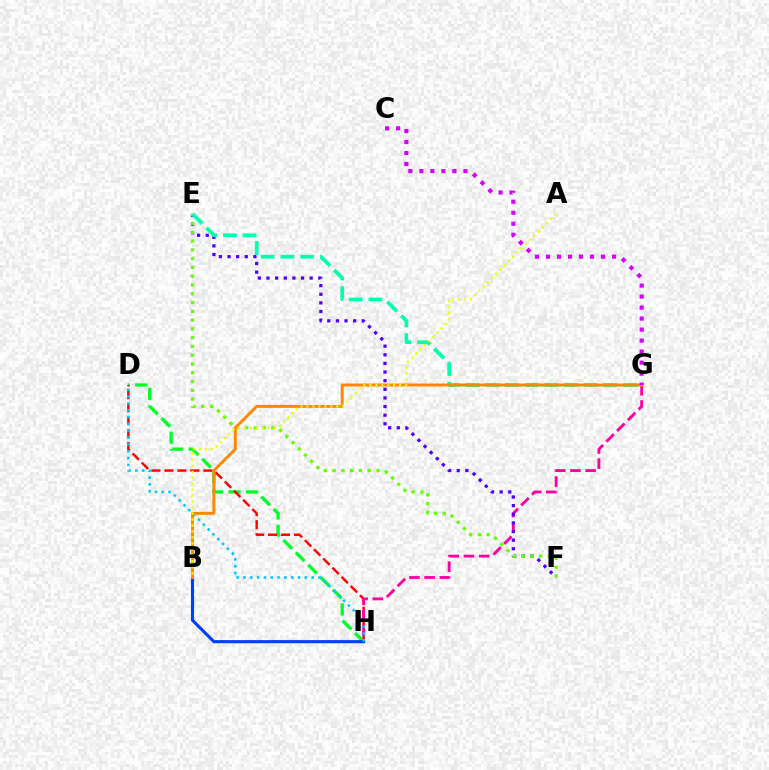{('D', 'H'): [{'color': '#00ff27', 'line_style': 'dashed', 'thickness': 2.38}, {'color': '#ff0000', 'line_style': 'dashed', 'thickness': 1.76}, {'color': '#00c7ff', 'line_style': 'dotted', 'thickness': 1.85}], ('G', 'H'): [{'color': '#ff00a0', 'line_style': 'dashed', 'thickness': 2.06}], ('B', 'H'): [{'color': '#003fff', 'line_style': 'solid', 'thickness': 2.25}], ('E', 'F'): [{'color': '#4f00ff', 'line_style': 'dotted', 'thickness': 2.34}, {'color': '#66ff00', 'line_style': 'dotted', 'thickness': 2.38}], ('E', 'G'): [{'color': '#00ffaf', 'line_style': 'dashed', 'thickness': 2.68}], ('B', 'G'): [{'color': '#ff8800', 'line_style': 'solid', 'thickness': 2.13}], ('C', 'G'): [{'color': '#d600ff', 'line_style': 'dotted', 'thickness': 2.99}], ('A', 'B'): [{'color': '#eeff00', 'line_style': 'dotted', 'thickness': 1.62}]}